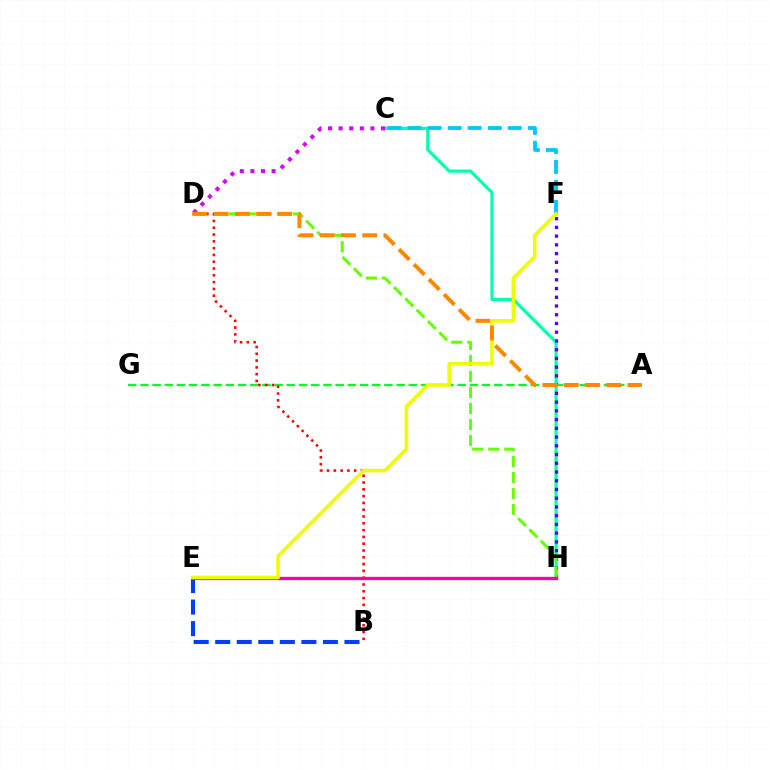{('C', 'H'): [{'color': '#00ffaf', 'line_style': 'solid', 'thickness': 2.28}], ('F', 'H'): [{'color': '#4f00ff', 'line_style': 'dotted', 'thickness': 2.37}], ('D', 'H'): [{'color': '#66ff00', 'line_style': 'dashed', 'thickness': 2.17}], ('A', 'G'): [{'color': '#00ff27', 'line_style': 'dashed', 'thickness': 1.66}], ('B', 'E'): [{'color': '#003fff', 'line_style': 'dashed', 'thickness': 2.93}], ('C', 'D'): [{'color': '#d600ff', 'line_style': 'dotted', 'thickness': 2.88}], ('B', 'D'): [{'color': '#ff0000', 'line_style': 'dotted', 'thickness': 1.85}], ('E', 'H'): [{'color': '#ff00a0', 'line_style': 'solid', 'thickness': 2.37}], ('C', 'F'): [{'color': '#00c7ff', 'line_style': 'dashed', 'thickness': 2.72}], ('E', 'F'): [{'color': '#eeff00', 'line_style': 'solid', 'thickness': 2.57}], ('A', 'D'): [{'color': '#ff8800', 'line_style': 'dashed', 'thickness': 2.89}]}